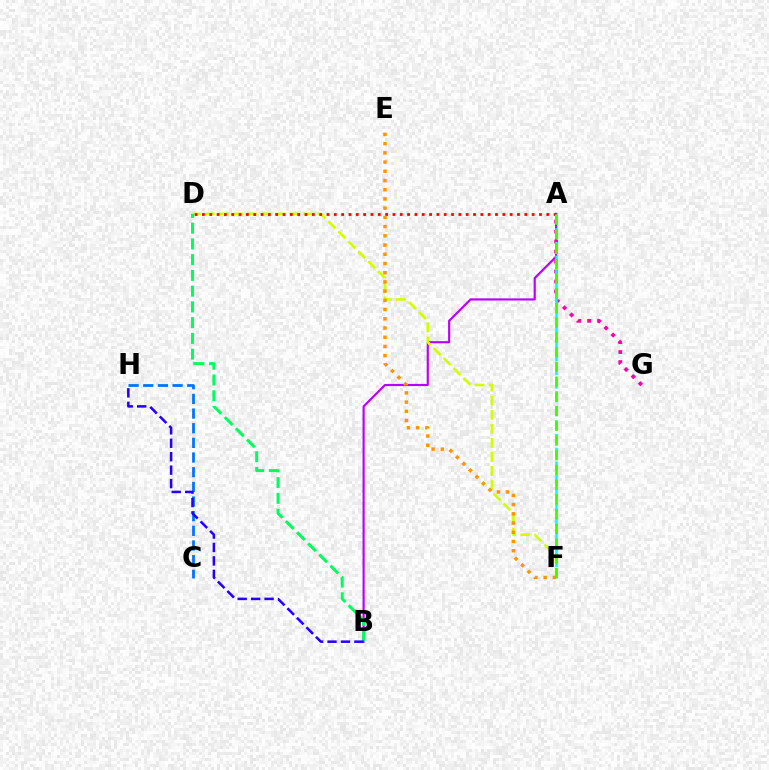{('A', 'B'): [{'color': '#b900ff', 'line_style': 'solid', 'thickness': 1.55}], ('D', 'F'): [{'color': '#d1ff00', 'line_style': 'dashed', 'thickness': 1.91}], ('B', 'D'): [{'color': '#00ff5c', 'line_style': 'dashed', 'thickness': 2.14}], ('A', 'D'): [{'color': '#ff0000', 'line_style': 'dotted', 'thickness': 1.99}], ('C', 'H'): [{'color': '#0074ff', 'line_style': 'dashed', 'thickness': 1.99}], ('A', 'G'): [{'color': '#ff00ac', 'line_style': 'dotted', 'thickness': 2.71}], ('A', 'F'): [{'color': '#00fff6', 'line_style': 'dashed', 'thickness': 1.86}, {'color': '#3dff00', 'line_style': 'dashed', 'thickness': 2.0}], ('E', 'F'): [{'color': '#ff9400', 'line_style': 'dotted', 'thickness': 2.5}], ('B', 'H'): [{'color': '#2500ff', 'line_style': 'dashed', 'thickness': 1.83}]}